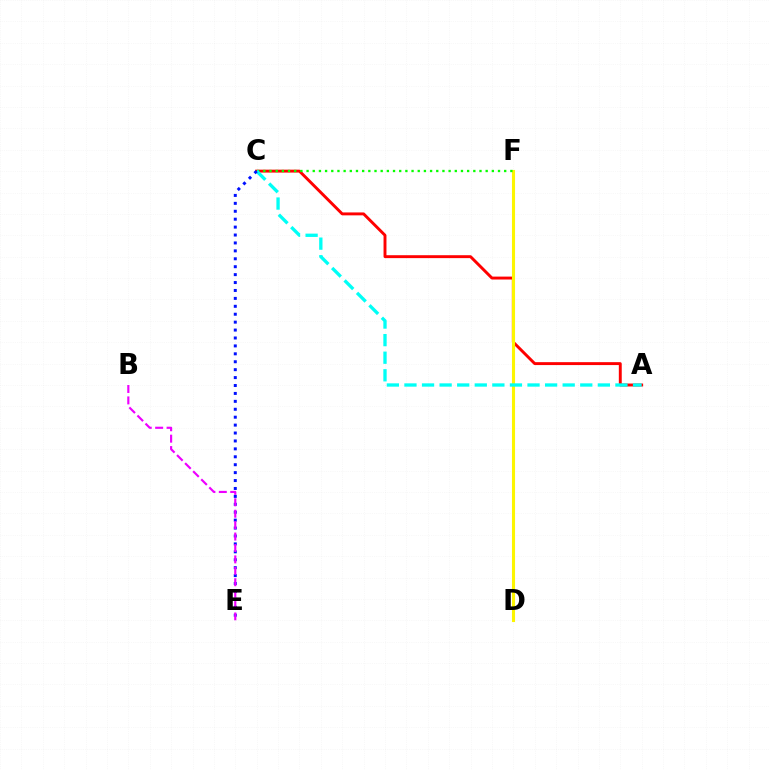{('A', 'C'): [{'color': '#ff0000', 'line_style': 'solid', 'thickness': 2.1}, {'color': '#00fff6', 'line_style': 'dashed', 'thickness': 2.39}], ('D', 'F'): [{'color': '#fcf500', 'line_style': 'solid', 'thickness': 2.23}], ('C', 'F'): [{'color': '#08ff00', 'line_style': 'dotted', 'thickness': 1.68}], ('C', 'E'): [{'color': '#0010ff', 'line_style': 'dotted', 'thickness': 2.15}], ('B', 'E'): [{'color': '#ee00ff', 'line_style': 'dashed', 'thickness': 1.55}]}